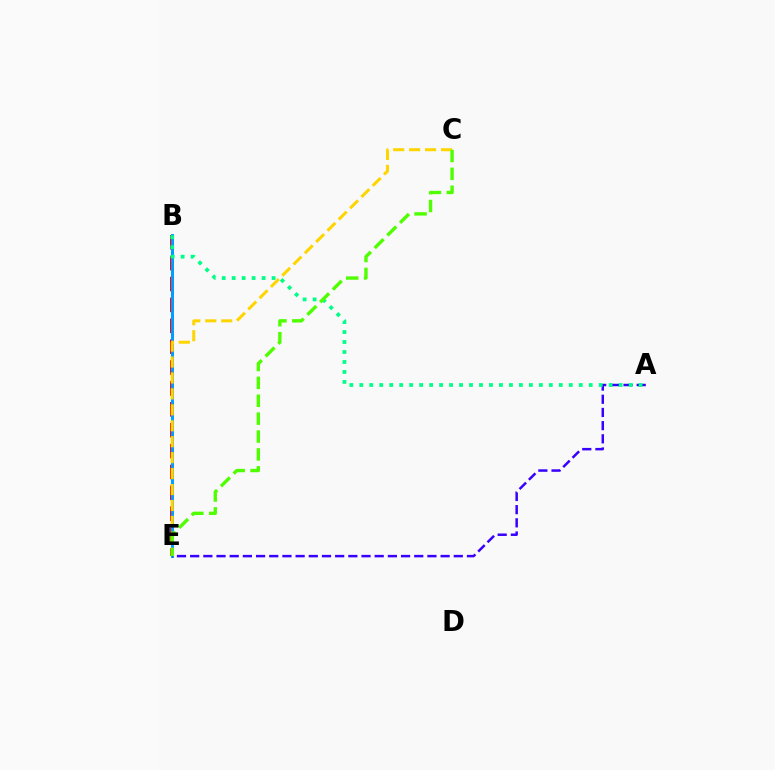{('B', 'E'): [{'color': '#ff0000', 'line_style': 'dashed', 'thickness': 2.84}, {'color': '#ff00ed', 'line_style': 'dotted', 'thickness': 2.19}, {'color': '#009eff', 'line_style': 'solid', 'thickness': 2.13}], ('C', 'E'): [{'color': '#ffd500', 'line_style': 'dashed', 'thickness': 2.17}, {'color': '#4fff00', 'line_style': 'dashed', 'thickness': 2.43}], ('A', 'E'): [{'color': '#3700ff', 'line_style': 'dashed', 'thickness': 1.79}], ('A', 'B'): [{'color': '#00ff86', 'line_style': 'dotted', 'thickness': 2.71}]}